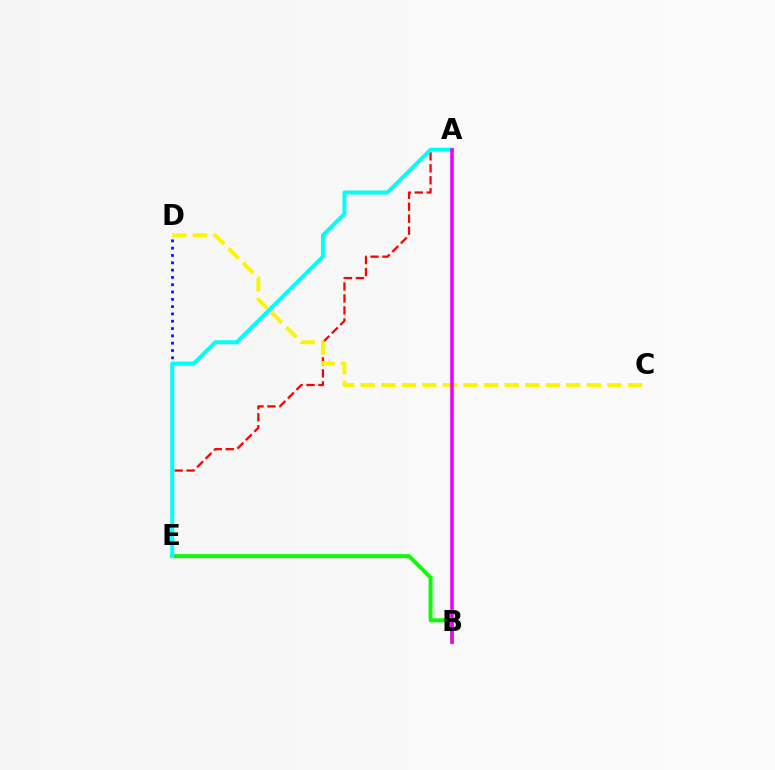{('A', 'E'): [{'color': '#ff0000', 'line_style': 'dashed', 'thickness': 1.63}, {'color': '#00fff6', 'line_style': 'solid', 'thickness': 2.86}], ('D', 'E'): [{'color': '#0010ff', 'line_style': 'dotted', 'thickness': 1.99}], ('B', 'E'): [{'color': '#08ff00', 'line_style': 'solid', 'thickness': 2.84}], ('C', 'D'): [{'color': '#fcf500', 'line_style': 'dashed', 'thickness': 2.79}], ('A', 'B'): [{'color': '#ee00ff', 'line_style': 'solid', 'thickness': 2.55}]}